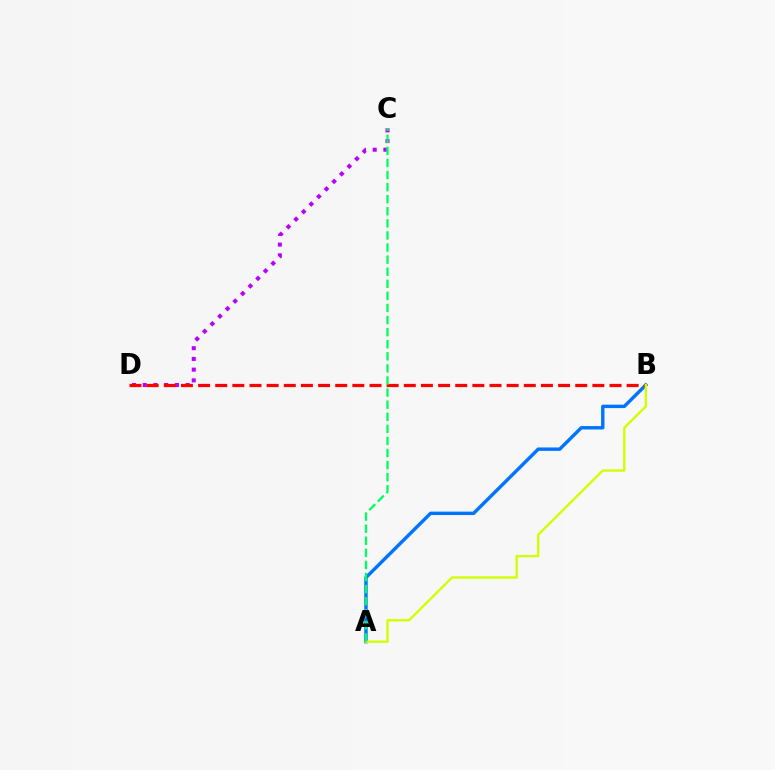{('C', 'D'): [{'color': '#b900ff', 'line_style': 'dotted', 'thickness': 2.91}], ('A', 'B'): [{'color': '#0074ff', 'line_style': 'solid', 'thickness': 2.45}, {'color': '#d1ff00', 'line_style': 'solid', 'thickness': 1.7}], ('B', 'D'): [{'color': '#ff0000', 'line_style': 'dashed', 'thickness': 2.33}], ('A', 'C'): [{'color': '#00ff5c', 'line_style': 'dashed', 'thickness': 1.64}]}